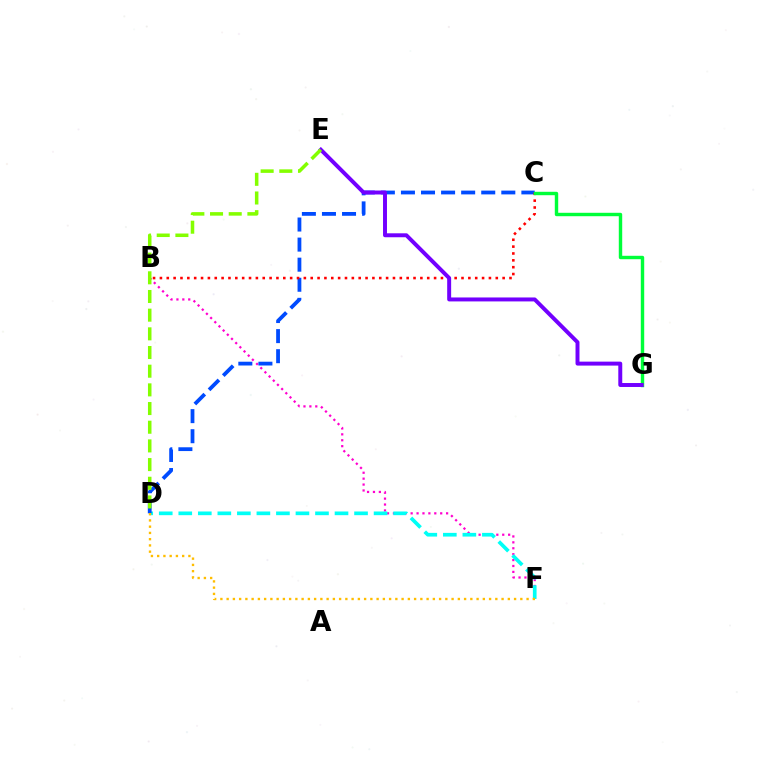{('B', 'F'): [{'color': '#ff00cf', 'line_style': 'dotted', 'thickness': 1.61}], ('D', 'F'): [{'color': '#00fff6', 'line_style': 'dashed', 'thickness': 2.65}, {'color': '#ffbd00', 'line_style': 'dotted', 'thickness': 1.7}], ('C', 'D'): [{'color': '#004bff', 'line_style': 'dashed', 'thickness': 2.73}], ('B', 'C'): [{'color': '#ff0000', 'line_style': 'dotted', 'thickness': 1.86}], ('C', 'G'): [{'color': '#00ff39', 'line_style': 'solid', 'thickness': 2.46}], ('E', 'G'): [{'color': '#7200ff', 'line_style': 'solid', 'thickness': 2.85}], ('D', 'E'): [{'color': '#84ff00', 'line_style': 'dashed', 'thickness': 2.54}]}